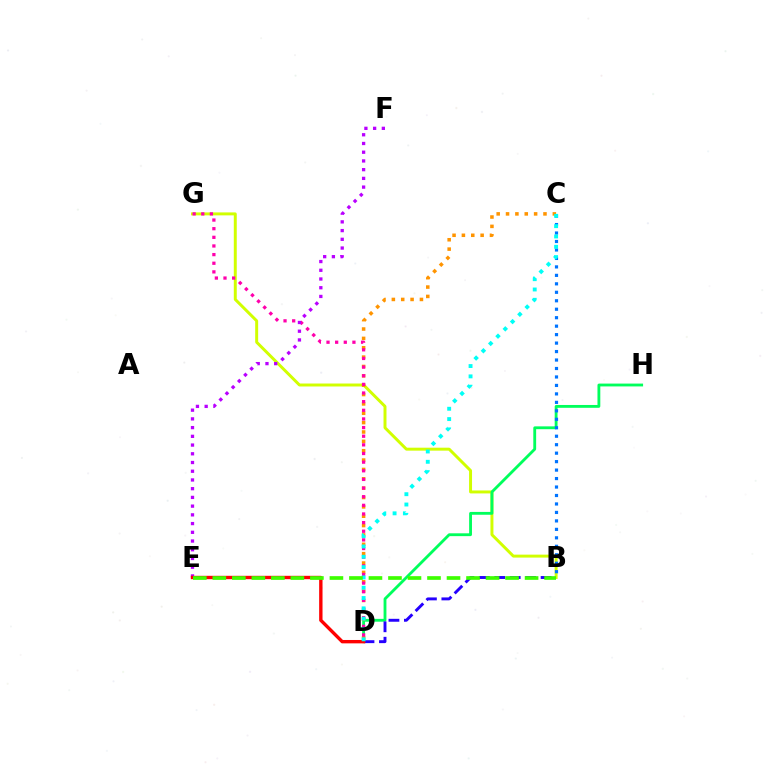{('B', 'G'): [{'color': '#d1ff00', 'line_style': 'solid', 'thickness': 2.13}], ('D', 'H'): [{'color': '#00ff5c', 'line_style': 'solid', 'thickness': 2.04}], ('B', 'C'): [{'color': '#0074ff', 'line_style': 'dotted', 'thickness': 2.3}], ('C', 'D'): [{'color': '#ff9400', 'line_style': 'dotted', 'thickness': 2.54}, {'color': '#00fff6', 'line_style': 'dotted', 'thickness': 2.8}], ('D', 'G'): [{'color': '#ff00ac', 'line_style': 'dotted', 'thickness': 2.35}], ('E', 'F'): [{'color': '#b900ff', 'line_style': 'dotted', 'thickness': 2.37}], ('B', 'D'): [{'color': '#2500ff', 'line_style': 'dashed', 'thickness': 2.1}], ('D', 'E'): [{'color': '#ff0000', 'line_style': 'solid', 'thickness': 2.43}], ('B', 'E'): [{'color': '#3dff00', 'line_style': 'dashed', 'thickness': 2.65}]}